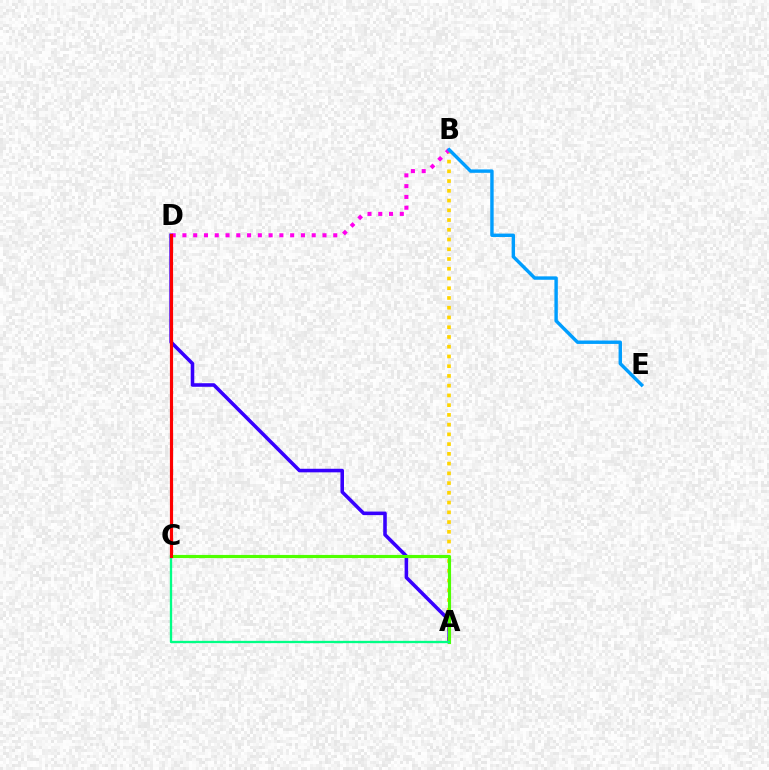{('A', 'B'): [{'color': '#ffd500', 'line_style': 'dotted', 'thickness': 2.65}], ('A', 'D'): [{'color': '#3700ff', 'line_style': 'solid', 'thickness': 2.57}], ('A', 'C'): [{'color': '#4fff00', 'line_style': 'solid', 'thickness': 2.25}, {'color': '#00ff86', 'line_style': 'solid', 'thickness': 1.68}], ('B', 'D'): [{'color': '#ff00ed', 'line_style': 'dotted', 'thickness': 2.93}], ('B', 'E'): [{'color': '#009eff', 'line_style': 'solid', 'thickness': 2.45}], ('C', 'D'): [{'color': '#ff0000', 'line_style': 'solid', 'thickness': 2.28}]}